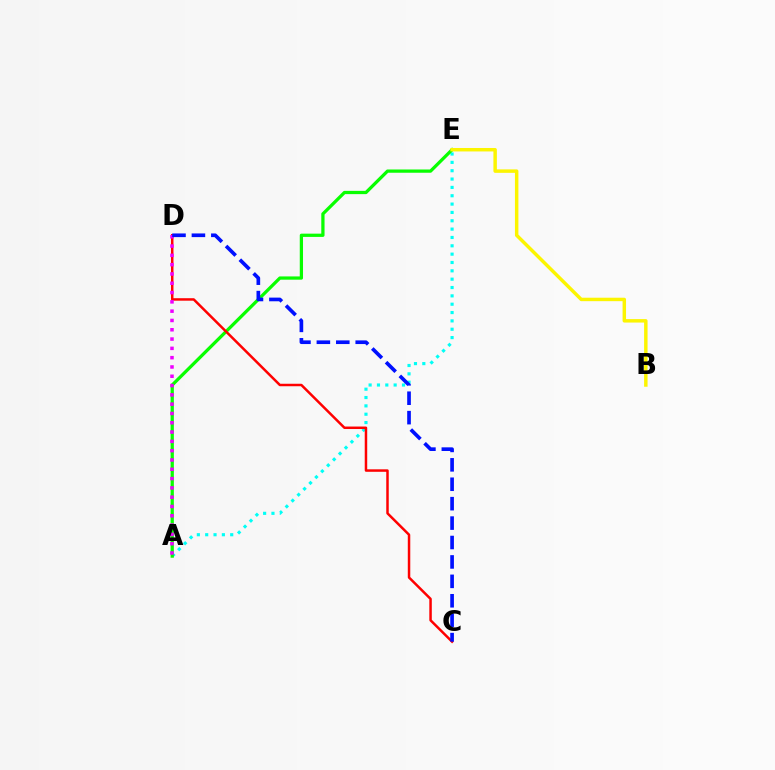{('A', 'E'): [{'color': '#00fff6', 'line_style': 'dotted', 'thickness': 2.27}, {'color': '#08ff00', 'line_style': 'solid', 'thickness': 2.34}], ('C', 'D'): [{'color': '#ff0000', 'line_style': 'solid', 'thickness': 1.79}, {'color': '#0010ff', 'line_style': 'dashed', 'thickness': 2.64}], ('A', 'D'): [{'color': '#ee00ff', 'line_style': 'dotted', 'thickness': 2.53}], ('B', 'E'): [{'color': '#fcf500', 'line_style': 'solid', 'thickness': 2.49}]}